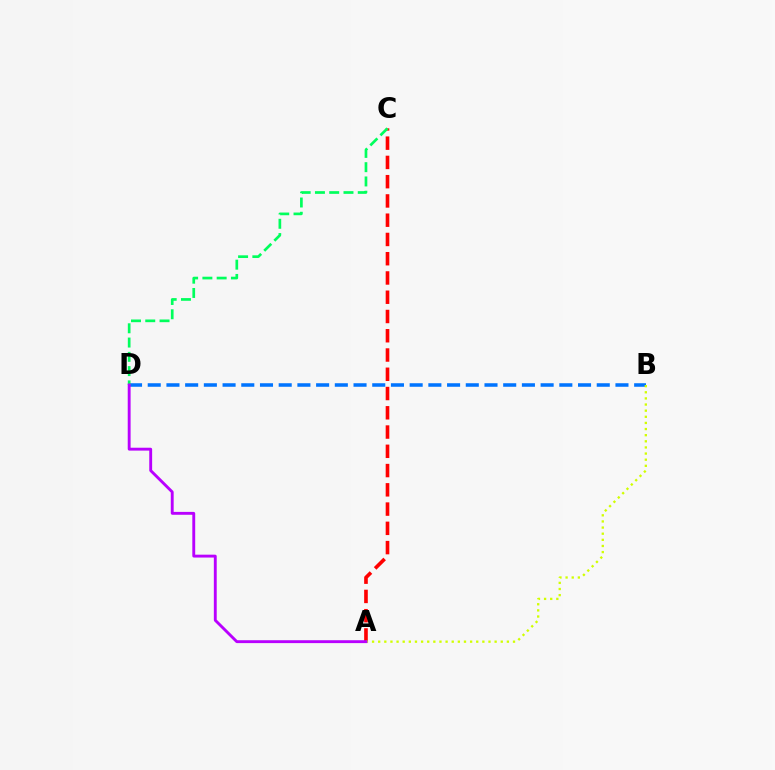{('B', 'D'): [{'color': '#0074ff', 'line_style': 'dashed', 'thickness': 2.54}], ('A', 'C'): [{'color': '#ff0000', 'line_style': 'dashed', 'thickness': 2.62}], ('A', 'B'): [{'color': '#d1ff00', 'line_style': 'dotted', 'thickness': 1.67}], ('C', 'D'): [{'color': '#00ff5c', 'line_style': 'dashed', 'thickness': 1.94}], ('A', 'D'): [{'color': '#b900ff', 'line_style': 'solid', 'thickness': 2.07}]}